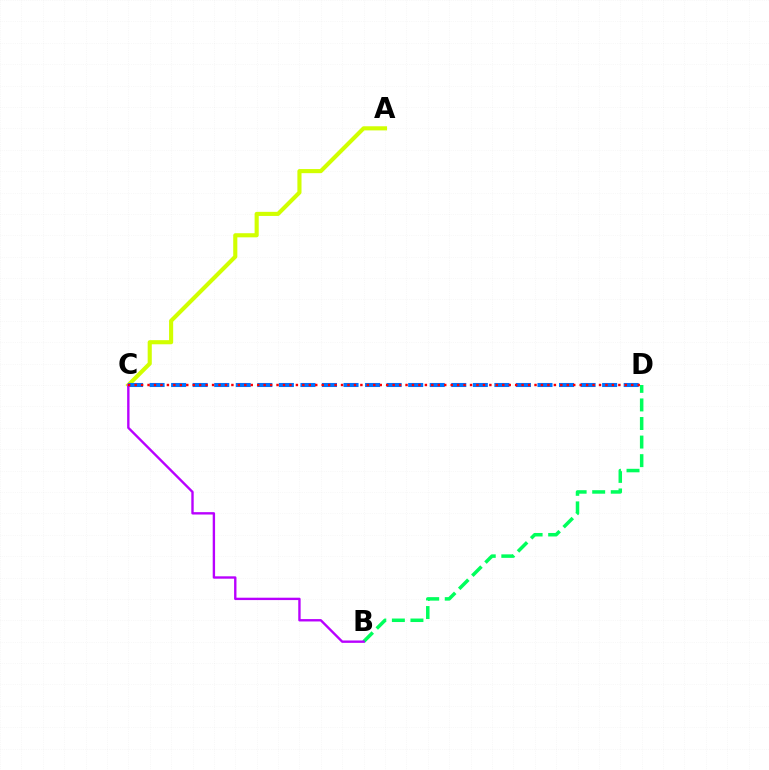{('A', 'C'): [{'color': '#d1ff00', 'line_style': 'solid', 'thickness': 2.96}], ('B', 'D'): [{'color': '#00ff5c', 'line_style': 'dashed', 'thickness': 2.52}], ('C', 'D'): [{'color': '#0074ff', 'line_style': 'dashed', 'thickness': 2.93}, {'color': '#ff0000', 'line_style': 'dotted', 'thickness': 1.75}], ('B', 'C'): [{'color': '#b900ff', 'line_style': 'solid', 'thickness': 1.71}]}